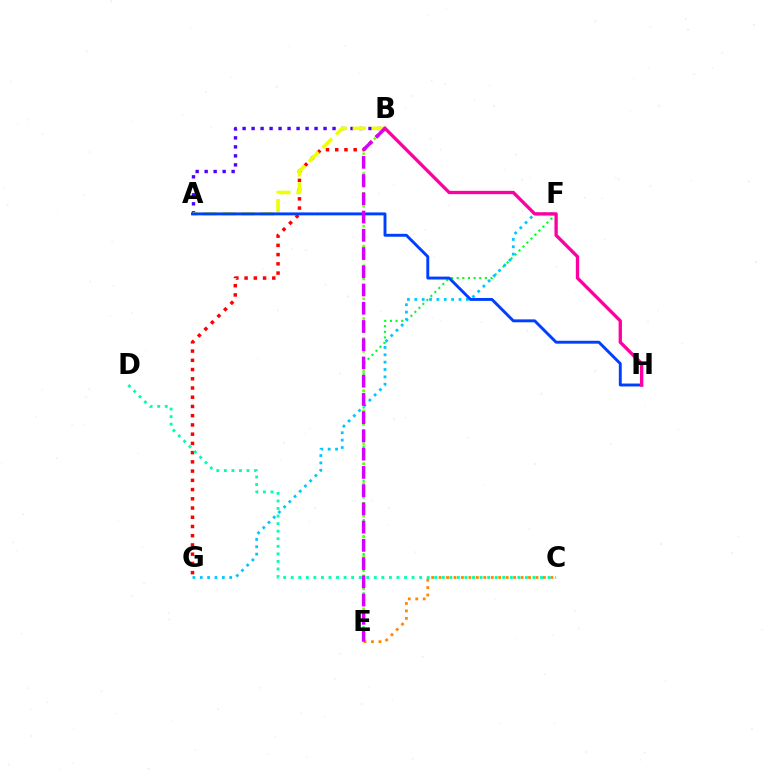{('B', 'G'): [{'color': '#ff0000', 'line_style': 'dotted', 'thickness': 2.51}], ('E', 'F'): [{'color': '#00ff27', 'line_style': 'dotted', 'thickness': 1.53}], ('A', 'B'): [{'color': '#4f00ff', 'line_style': 'dotted', 'thickness': 2.44}, {'color': '#eeff00', 'line_style': 'dashed', 'thickness': 2.59}], ('C', 'E'): [{'color': '#ff8800', 'line_style': 'dotted', 'thickness': 2.02}], ('F', 'G'): [{'color': '#00c7ff', 'line_style': 'dotted', 'thickness': 2.0}], ('B', 'E'): [{'color': '#66ff00', 'line_style': 'dotted', 'thickness': 1.79}, {'color': '#d600ff', 'line_style': 'dashed', 'thickness': 2.48}], ('C', 'D'): [{'color': '#00ffaf', 'line_style': 'dotted', 'thickness': 2.05}], ('A', 'H'): [{'color': '#003fff', 'line_style': 'solid', 'thickness': 2.1}], ('B', 'H'): [{'color': '#ff00a0', 'line_style': 'solid', 'thickness': 2.39}]}